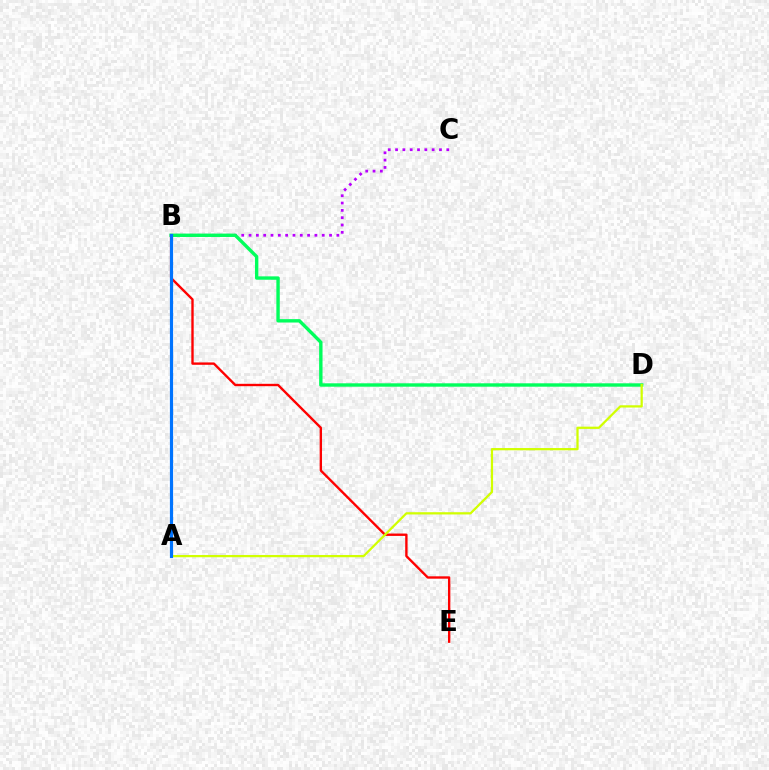{('B', 'C'): [{'color': '#b900ff', 'line_style': 'dotted', 'thickness': 1.99}], ('B', 'D'): [{'color': '#00ff5c', 'line_style': 'solid', 'thickness': 2.44}], ('B', 'E'): [{'color': '#ff0000', 'line_style': 'solid', 'thickness': 1.7}], ('A', 'D'): [{'color': '#d1ff00', 'line_style': 'solid', 'thickness': 1.62}], ('A', 'B'): [{'color': '#0074ff', 'line_style': 'solid', 'thickness': 2.29}]}